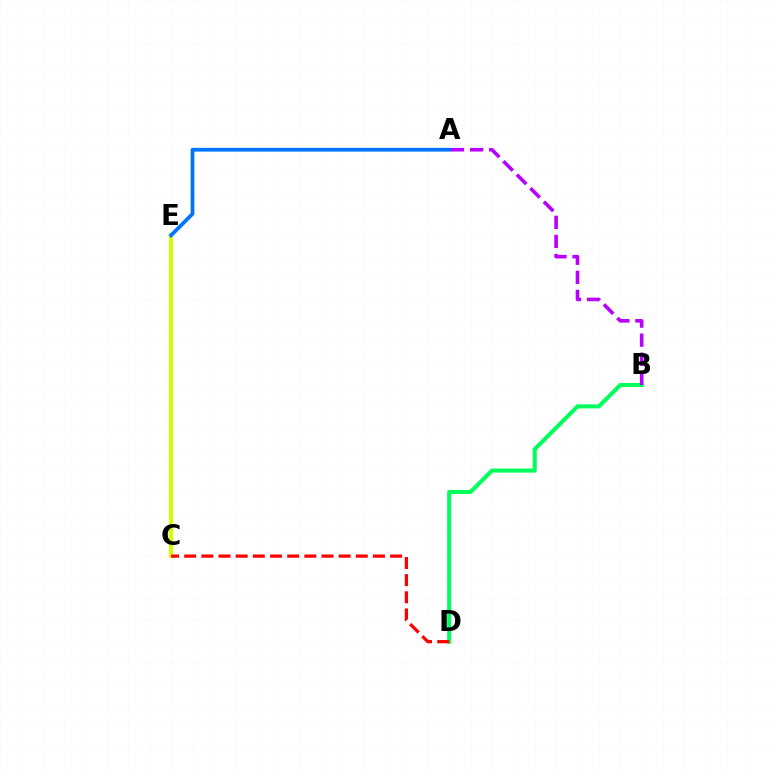{('C', 'E'): [{'color': '#d1ff00', 'line_style': 'solid', 'thickness': 2.92}], ('B', 'D'): [{'color': '#00ff5c', 'line_style': 'solid', 'thickness': 2.93}], ('A', 'B'): [{'color': '#b900ff', 'line_style': 'dashed', 'thickness': 2.59}], ('C', 'D'): [{'color': '#ff0000', 'line_style': 'dashed', 'thickness': 2.33}], ('A', 'E'): [{'color': '#0074ff', 'line_style': 'solid', 'thickness': 2.69}]}